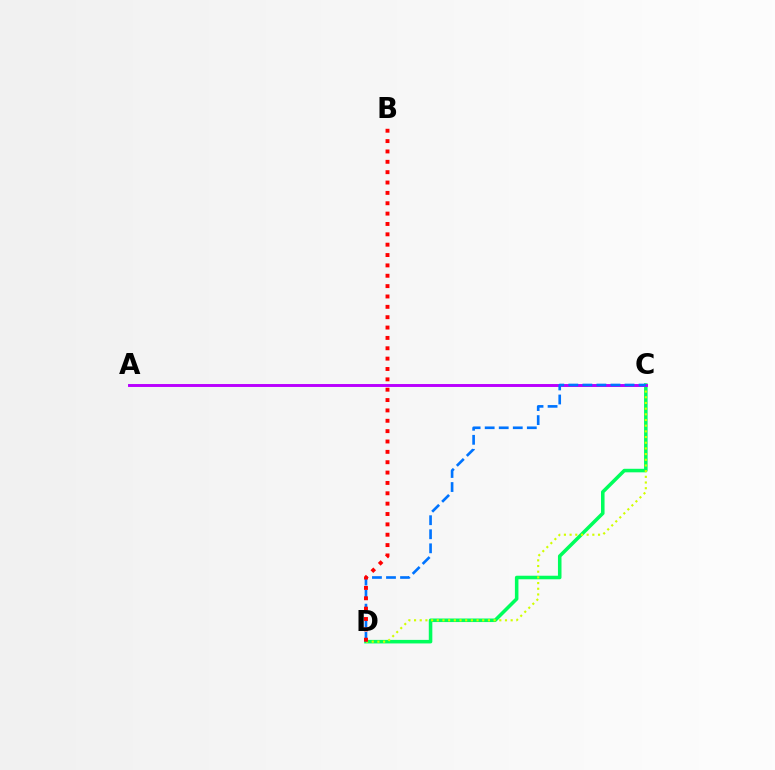{('C', 'D'): [{'color': '#00ff5c', 'line_style': 'solid', 'thickness': 2.55}, {'color': '#d1ff00', 'line_style': 'dotted', 'thickness': 1.54}, {'color': '#0074ff', 'line_style': 'dashed', 'thickness': 1.91}], ('A', 'C'): [{'color': '#b900ff', 'line_style': 'solid', 'thickness': 2.11}], ('B', 'D'): [{'color': '#ff0000', 'line_style': 'dotted', 'thickness': 2.81}]}